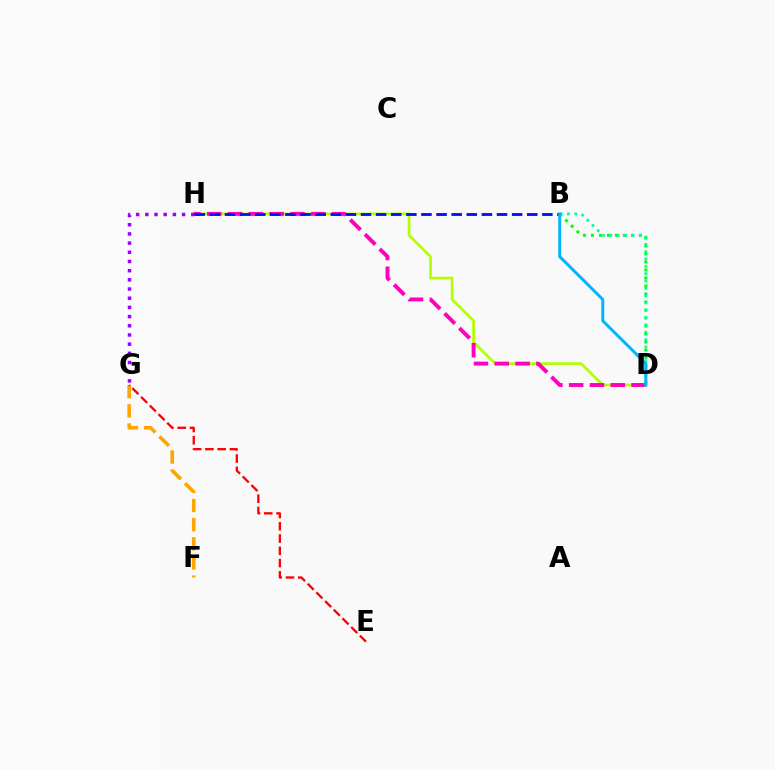{('F', 'G'): [{'color': '#ffa500', 'line_style': 'dashed', 'thickness': 2.6}], ('E', 'G'): [{'color': '#ff0000', 'line_style': 'dashed', 'thickness': 1.67}], ('D', 'H'): [{'color': '#b3ff00', 'line_style': 'solid', 'thickness': 1.94}, {'color': '#ff00bd', 'line_style': 'dashed', 'thickness': 2.83}], ('G', 'H'): [{'color': '#9b00ff', 'line_style': 'dotted', 'thickness': 2.5}], ('B', 'D'): [{'color': '#08ff00', 'line_style': 'dotted', 'thickness': 2.18}, {'color': '#00ff9d', 'line_style': 'dotted', 'thickness': 1.99}, {'color': '#00b5ff', 'line_style': 'solid', 'thickness': 2.13}], ('B', 'H'): [{'color': '#0010ff', 'line_style': 'dashed', 'thickness': 2.05}]}